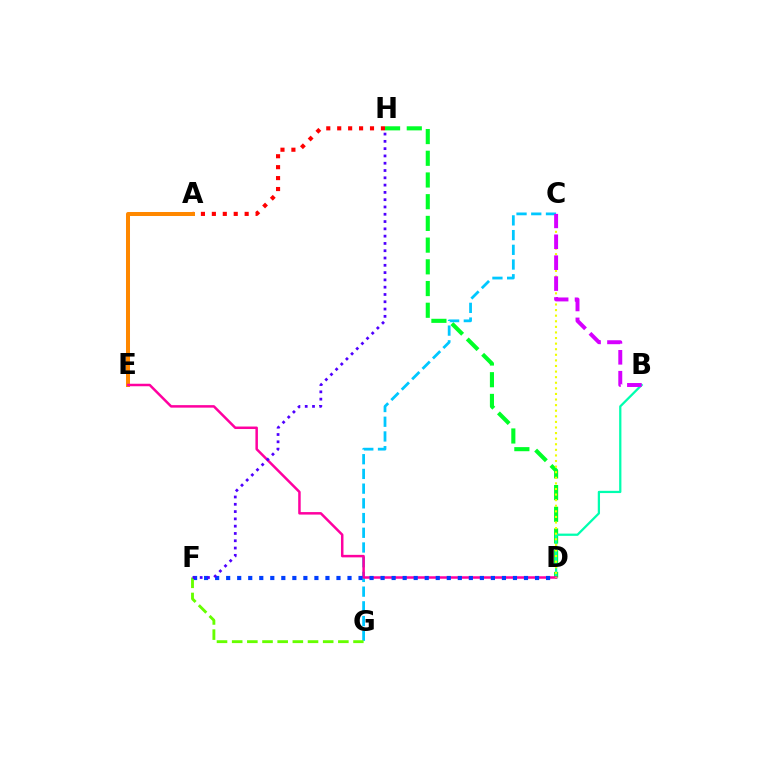{('A', 'H'): [{'color': '#ff0000', 'line_style': 'dotted', 'thickness': 2.97}], ('D', 'H'): [{'color': '#00ff27', 'line_style': 'dashed', 'thickness': 2.95}], ('C', 'G'): [{'color': '#00c7ff', 'line_style': 'dashed', 'thickness': 2.0}], ('B', 'D'): [{'color': '#00ffaf', 'line_style': 'solid', 'thickness': 1.63}], ('A', 'E'): [{'color': '#ff8800', 'line_style': 'solid', 'thickness': 2.89}], ('D', 'E'): [{'color': '#ff00a0', 'line_style': 'solid', 'thickness': 1.8}], ('D', 'F'): [{'color': '#003fff', 'line_style': 'dotted', 'thickness': 3.0}], ('C', 'D'): [{'color': '#eeff00', 'line_style': 'dotted', 'thickness': 1.52}], ('F', 'G'): [{'color': '#66ff00', 'line_style': 'dashed', 'thickness': 2.06}], ('B', 'C'): [{'color': '#d600ff', 'line_style': 'dashed', 'thickness': 2.84}], ('F', 'H'): [{'color': '#4f00ff', 'line_style': 'dotted', 'thickness': 1.98}]}